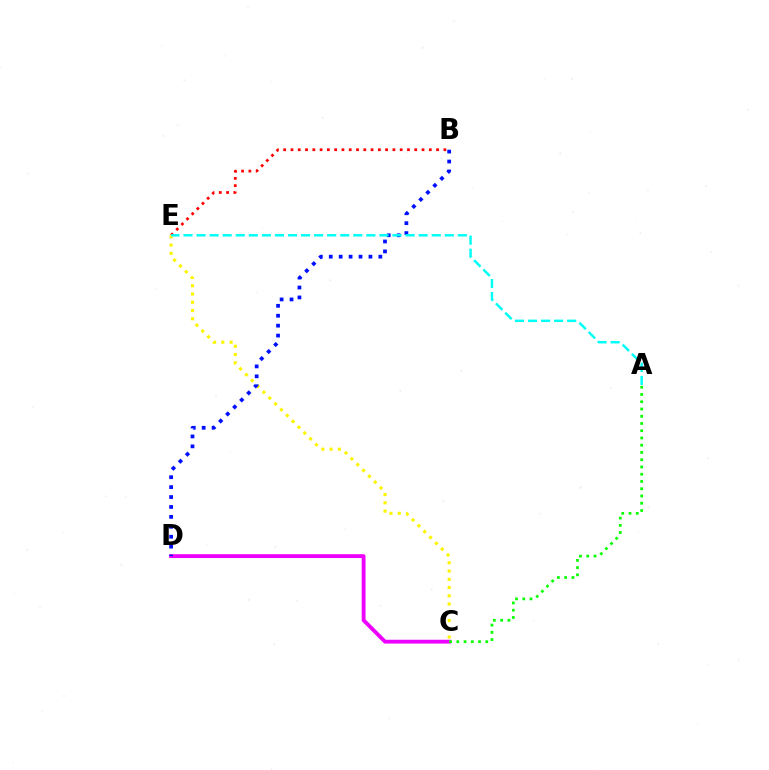{('C', 'D'): [{'color': '#ee00ff', 'line_style': 'solid', 'thickness': 2.76}], ('A', 'C'): [{'color': '#08ff00', 'line_style': 'dotted', 'thickness': 1.97}], ('B', 'E'): [{'color': '#ff0000', 'line_style': 'dotted', 'thickness': 1.98}], ('C', 'E'): [{'color': '#fcf500', 'line_style': 'dotted', 'thickness': 2.24}], ('B', 'D'): [{'color': '#0010ff', 'line_style': 'dotted', 'thickness': 2.7}], ('A', 'E'): [{'color': '#00fff6', 'line_style': 'dashed', 'thickness': 1.77}]}